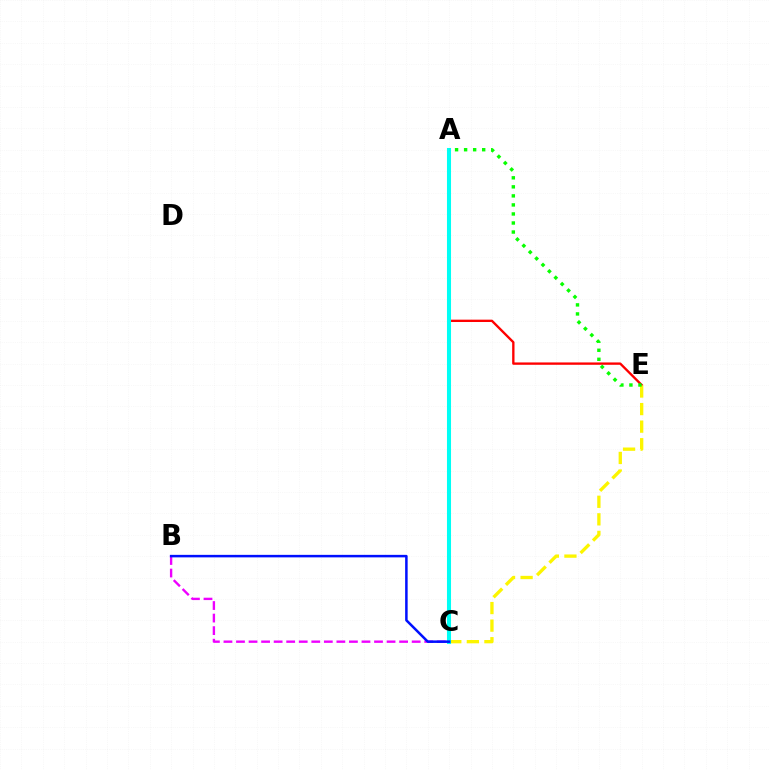{('A', 'E'): [{'color': '#ff0000', 'line_style': 'solid', 'thickness': 1.69}, {'color': '#08ff00', 'line_style': 'dotted', 'thickness': 2.46}], ('C', 'E'): [{'color': '#fcf500', 'line_style': 'dashed', 'thickness': 2.39}], ('B', 'C'): [{'color': '#ee00ff', 'line_style': 'dashed', 'thickness': 1.7}, {'color': '#0010ff', 'line_style': 'solid', 'thickness': 1.81}], ('A', 'C'): [{'color': '#00fff6', 'line_style': 'solid', 'thickness': 2.92}]}